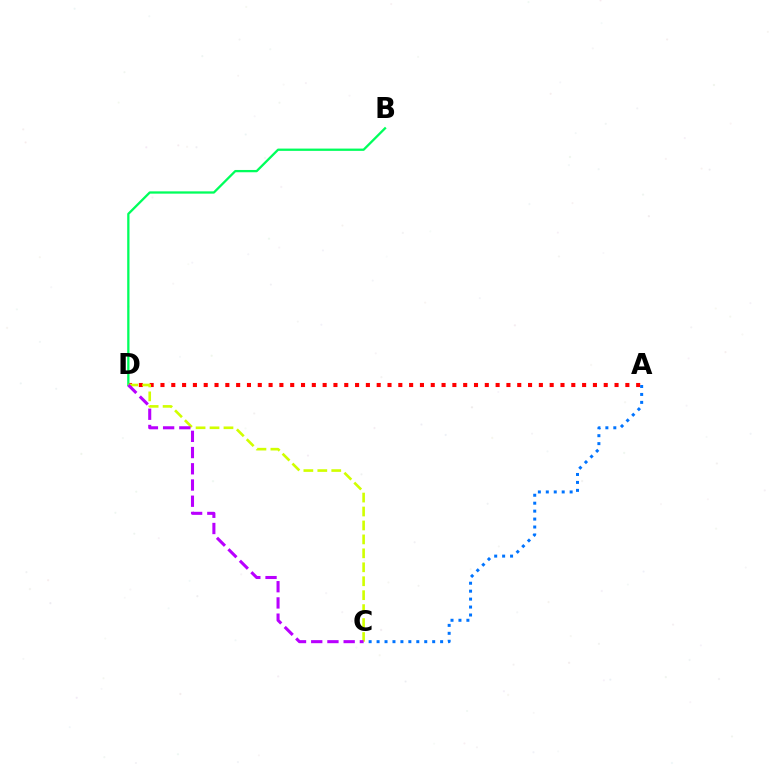{('A', 'D'): [{'color': '#ff0000', 'line_style': 'dotted', 'thickness': 2.94}], ('A', 'C'): [{'color': '#0074ff', 'line_style': 'dotted', 'thickness': 2.16}], ('B', 'D'): [{'color': '#00ff5c', 'line_style': 'solid', 'thickness': 1.65}], ('C', 'D'): [{'color': '#d1ff00', 'line_style': 'dashed', 'thickness': 1.89}, {'color': '#b900ff', 'line_style': 'dashed', 'thickness': 2.2}]}